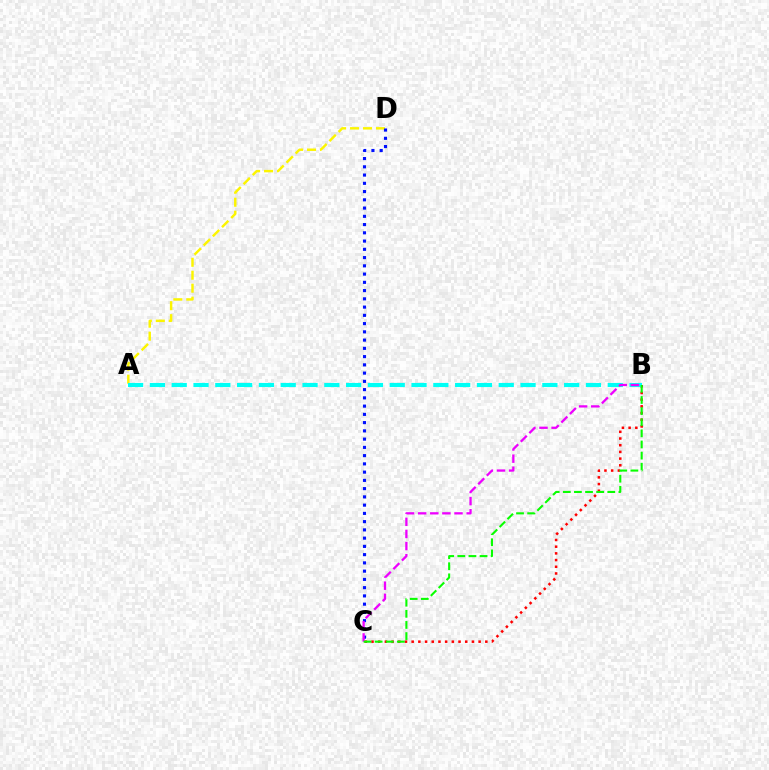{('A', 'D'): [{'color': '#fcf500', 'line_style': 'dashed', 'thickness': 1.76}], ('B', 'C'): [{'color': '#ff0000', 'line_style': 'dotted', 'thickness': 1.82}, {'color': '#ee00ff', 'line_style': 'dashed', 'thickness': 1.65}, {'color': '#08ff00', 'line_style': 'dashed', 'thickness': 1.51}], ('A', 'B'): [{'color': '#00fff6', 'line_style': 'dashed', 'thickness': 2.96}], ('C', 'D'): [{'color': '#0010ff', 'line_style': 'dotted', 'thickness': 2.24}]}